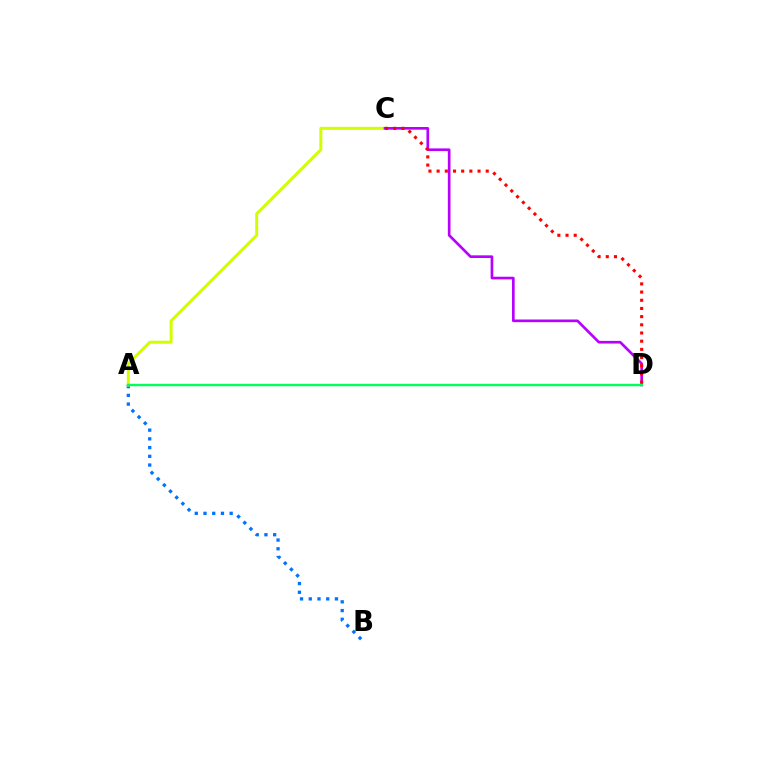{('A', 'B'): [{'color': '#0074ff', 'line_style': 'dotted', 'thickness': 2.37}], ('A', 'C'): [{'color': '#d1ff00', 'line_style': 'solid', 'thickness': 2.18}], ('C', 'D'): [{'color': '#b900ff', 'line_style': 'solid', 'thickness': 1.92}, {'color': '#ff0000', 'line_style': 'dotted', 'thickness': 2.22}], ('A', 'D'): [{'color': '#00ff5c', 'line_style': 'solid', 'thickness': 1.75}]}